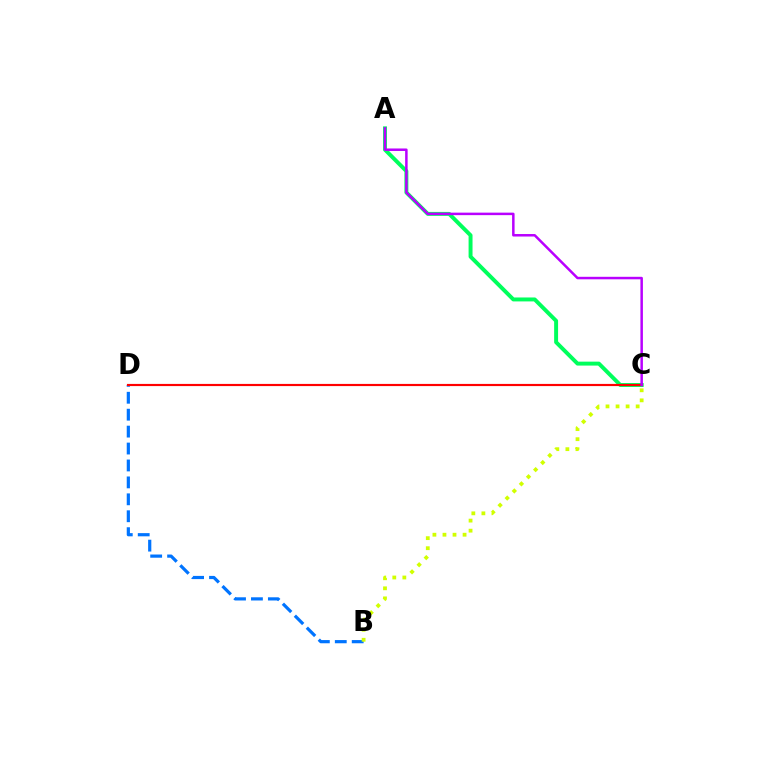{('B', 'D'): [{'color': '#0074ff', 'line_style': 'dashed', 'thickness': 2.3}], ('A', 'C'): [{'color': '#00ff5c', 'line_style': 'solid', 'thickness': 2.84}, {'color': '#b900ff', 'line_style': 'solid', 'thickness': 1.8}], ('C', 'D'): [{'color': '#ff0000', 'line_style': 'solid', 'thickness': 1.56}], ('B', 'C'): [{'color': '#d1ff00', 'line_style': 'dotted', 'thickness': 2.73}]}